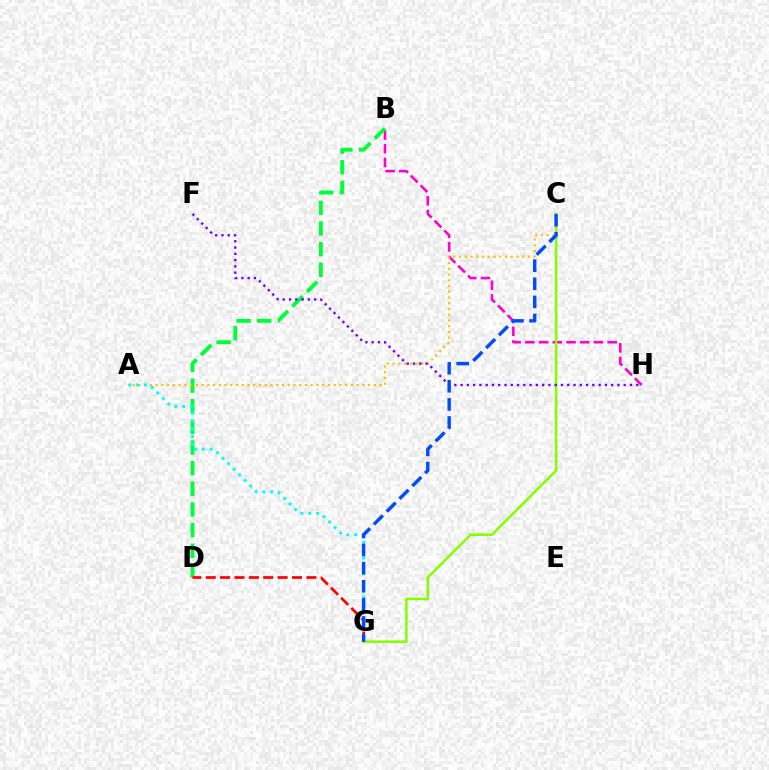{('B', 'H'): [{'color': '#ff00cf', 'line_style': 'dashed', 'thickness': 1.86}], ('B', 'D'): [{'color': '#00ff39', 'line_style': 'dashed', 'thickness': 2.81}], ('C', 'G'): [{'color': '#84ff00', 'line_style': 'solid', 'thickness': 1.82}, {'color': '#004bff', 'line_style': 'dashed', 'thickness': 2.46}], ('A', 'C'): [{'color': '#ffbd00', 'line_style': 'dotted', 'thickness': 1.56}], ('A', 'G'): [{'color': '#00fff6', 'line_style': 'dotted', 'thickness': 2.13}], ('D', 'G'): [{'color': '#ff0000', 'line_style': 'dashed', 'thickness': 1.95}], ('F', 'H'): [{'color': '#7200ff', 'line_style': 'dotted', 'thickness': 1.7}]}